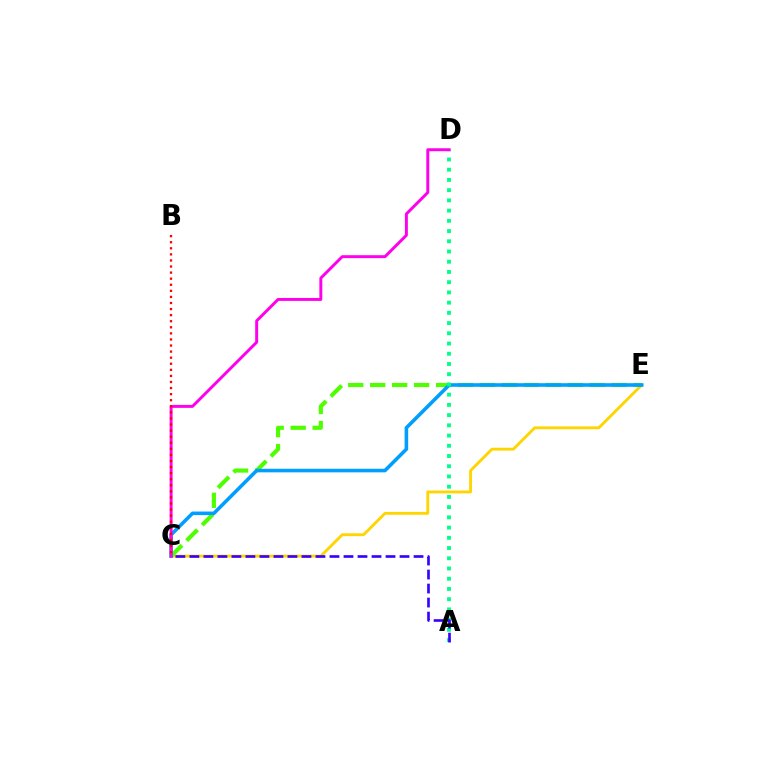{('C', 'E'): [{'color': '#ffd500', 'line_style': 'solid', 'thickness': 2.06}, {'color': '#4fff00', 'line_style': 'dashed', 'thickness': 2.98}, {'color': '#009eff', 'line_style': 'solid', 'thickness': 2.58}], ('A', 'D'): [{'color': '#00ff86', 'line_style': 'dotted', 'thickness': 2.78}], ('C', 'D'): [{'color': '#ff00ed', 'line_style': 'solid', 'thickness': 2.12}], ('A', 'C'): [{'color': '#3700ff', 'line_style': 'dashed', 'thickness': 1.9}], ('B', 'C'): [{'color': '#ff0000', 'line_style': 'dotted', 'thickness': 1.65}]}